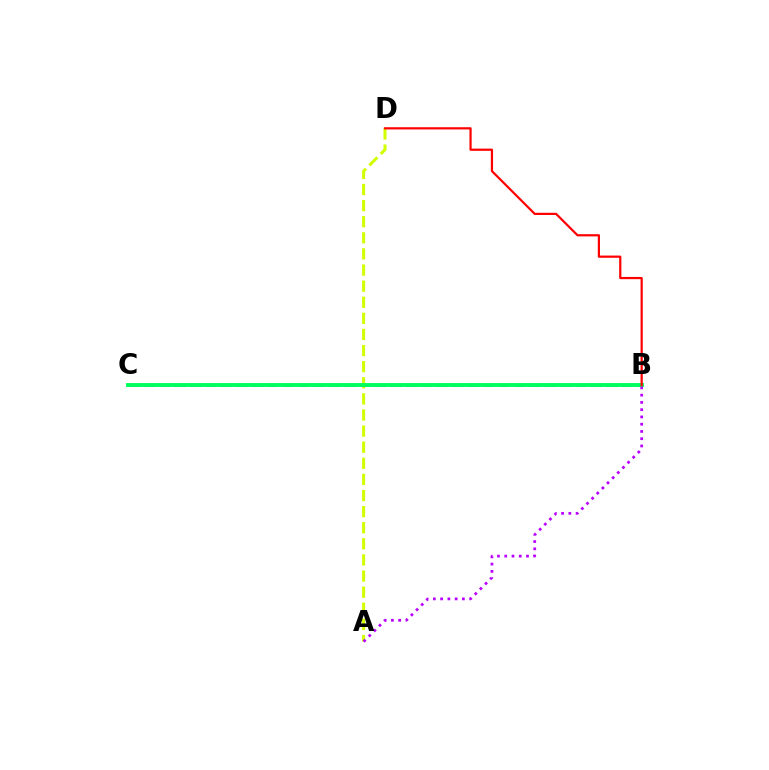{('A', 'D'): [{'color': '#d1ff00', 'line_style': 'dashed', 'thickness': 2.19}], ('B', 'C'): [{'color': '#0074ff', 'line_style': 'dashed', 'thickness': 2.09}, {'color': '#00ff5c', 'line_style': 'solid', 'thickness': 2.79}], ('A', 'B'): [{'color': '#b900ff', 'line_style': 'dotted', 'thickness': 1.97}], ('B', 'D'): [{'color': '#ff0000', 'line_style': 'solid', 'thickness': 1.59}]}